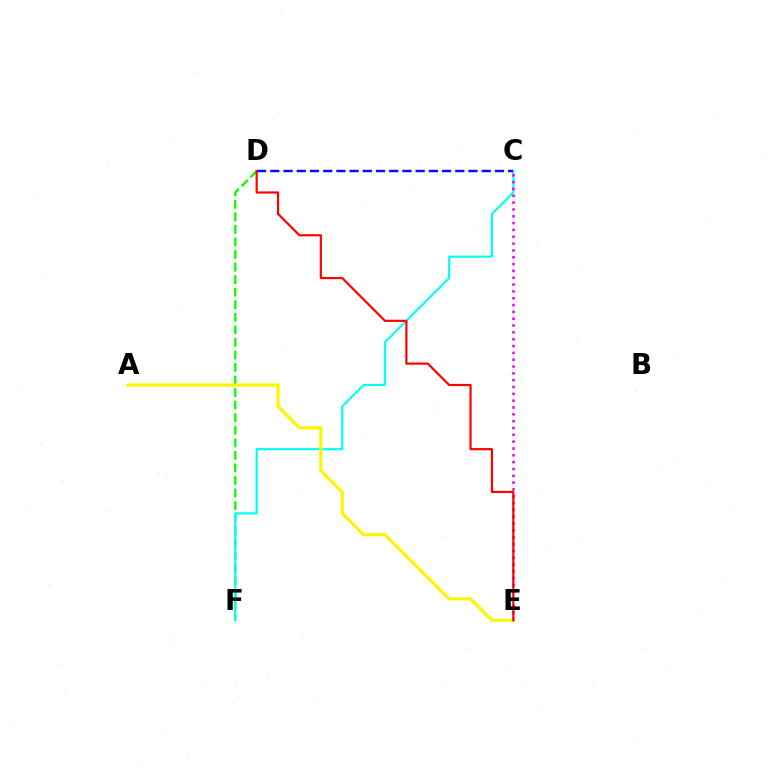{('D', 'F'): [{'color': '#08ff00', 'line_style': 'dashed', 'thickness': 1.71}], ('C', 'F'): [{'color': '#00fff6', 'line_style': 'solid', 'thickness': 1.55}], ('C', 'E'): [{'color': '#ee00ff', 'line_style': 'dotted', 'thickness': 1.86}], ('A', 'E'): [{'color': '#fcf500', 'line_style': 'solid', 'thickness': 2.29}], ('C', 'D'): [{'color': '#0010ff', 'line_style': 'dashed', 'thickness': 1.79}], ('D', 'E'): [{'color': '#ff0000', 'line_style': 'solid', 'thickness': 1.56}]}